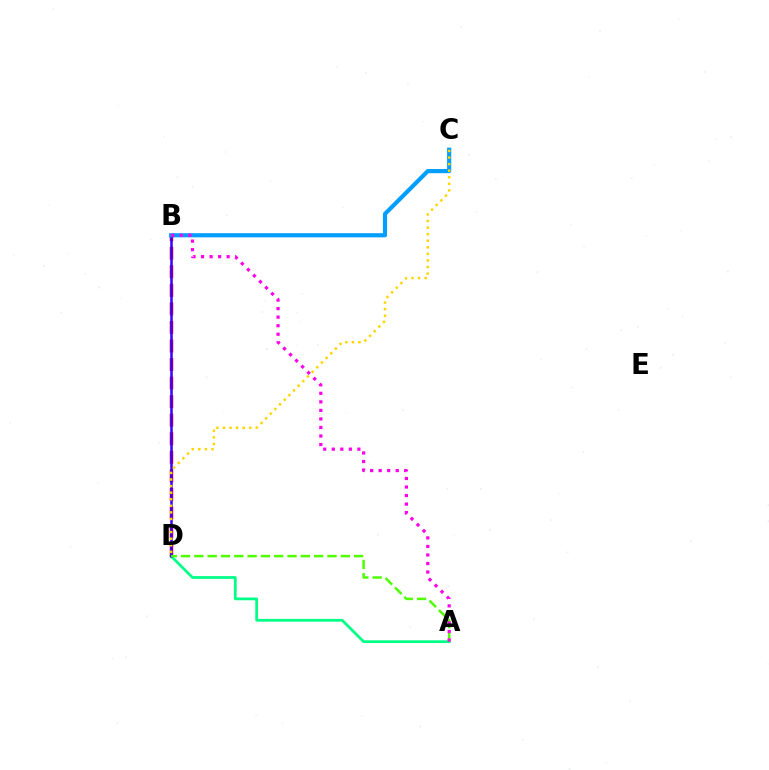{('A', 'D'): [{'color': '#00ff86', 'line_style': 'solid', 'thickness': 1.97}, {'color': '#4fff00', 'line_style': 'dashed', 'thickness': 1.81}], ('B', 'D'): [{'color': '#ff0000', 'line_style': 'dashed', 'thickness': 2.52}, {'color': '#3700ff', 'line_style': 'solid', 'thickness': 1.81}], ('B', 'C'): [{'color': '#009eff', 'line_style': 'solid', 'thickness': 2.99}], ('A', 'B'): [{'color': '#ff00ed', 'line_style': 'dotted', 'thickness': 2.32}], ('C', 'D'): [{'color': '#ffd500', 'line_style': 'dotted', 'thickness': 1.79}]}